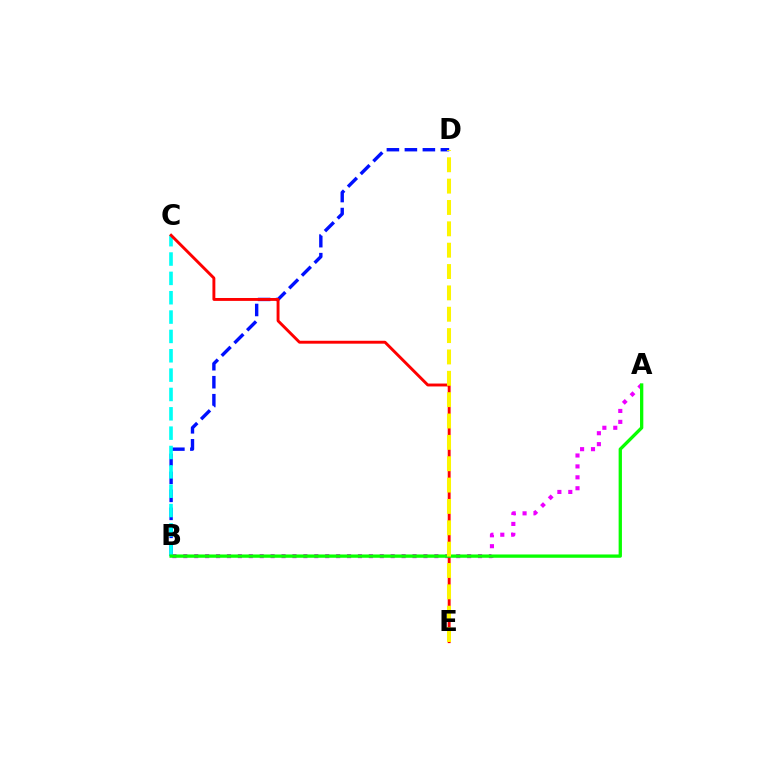{('B', 'D'): [{'color': '#0010ff', 'line_style': 'dashed', 'thickness': 2.44}], ('A', 'B'): [{'color': '#ee00ff', 'line_style': 'dotted', 'thickness': 2.97}, {'color': '#08ff00', 'line_style': 'solid', 'thickness': 2.38}], ('B', 'C'): [{'color': '#00fff6', 'line_style': 'dashed', 'thickness': 2.63}], ('C', 'E'): [{'color': '#ff0000', 'line_style': 'solid', 'thickness': 2.09}], ('D', 'E'): [{'color': '#fcf500', 'line_style': 'dashed', 'thickness': 2.9}]}